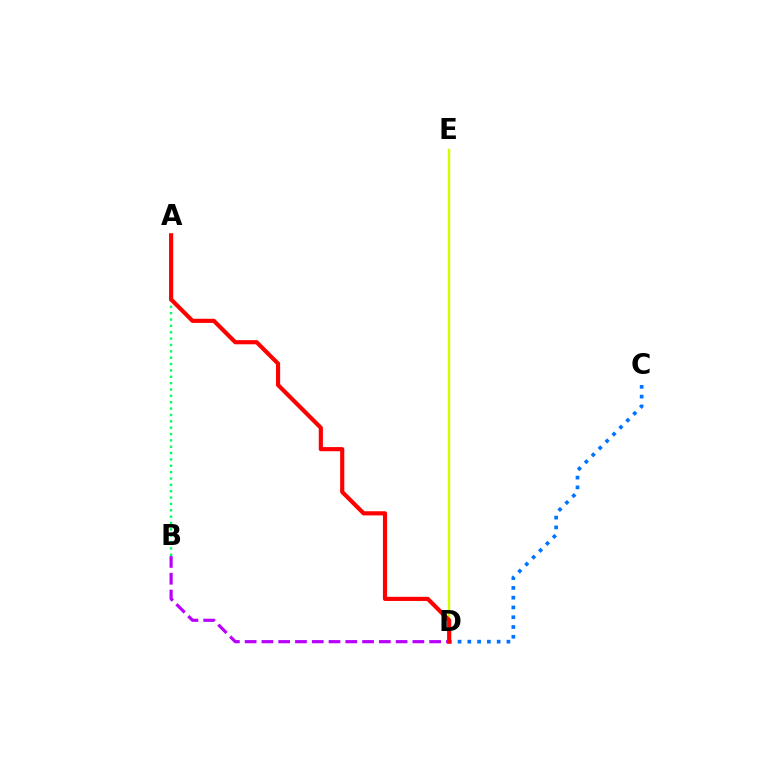{('A', 'B'): [{'color': '#00ff5c', 'line_style': 'dotted', 'thickness': 1.73}], ('D', 'E'): [{'color': '#d1ff00', 'line_style': 'solid', 'thickness': 1.76}], ('C', 'D'): [{'color': '#0074ff', 'line_style': 'dotted', 'thickness': 2.66}], ('B', 'D'): [{'color': '#b900ff', 'line_style': 'dashed', 'thickness': 2.28}], ('A', 'D'): [{'color': '#ff0000', 'line_style': 'solid', 'thickness': 2.99}]}